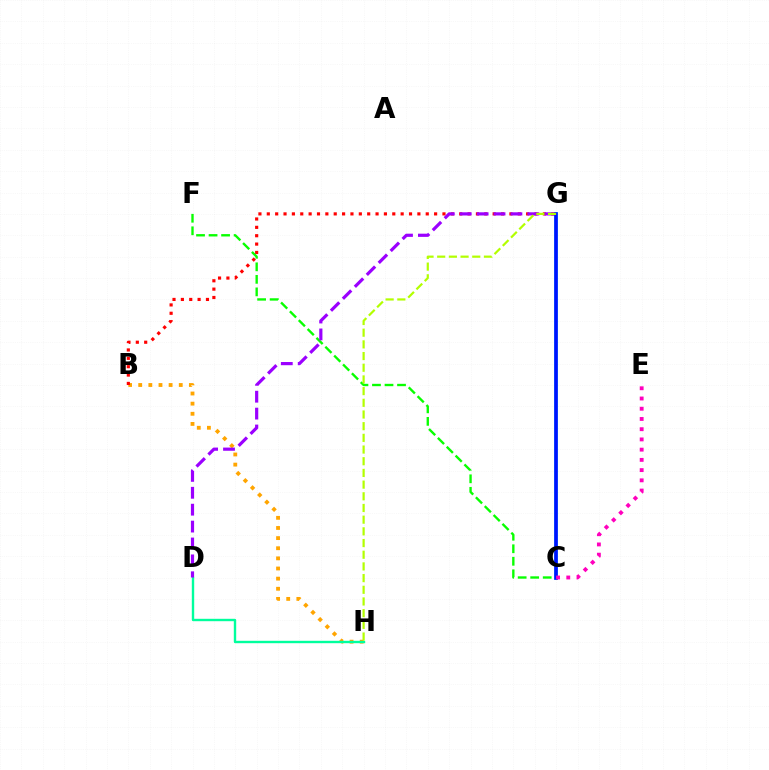{('B', 'H'): [{'color': '#ffa500', 'line_style': 'dotted', 'thickness': 2.75}], ('B', 'G'): [{'color': '#ff0000', 'line_style': 'dotted', 'thickness': 2.27}], ('D', 'H'): [{'color': '#00ff9d', 'line_style': 'solid', 'thickness': 1.72}], ('C', 'F'): [{'color': '#08ff00', 'line_style': 'dashed', 'thickness': 1.7}], ('C', 'G'): [{'color': '#00b5ff', 'line_style': 'solid', 'thickness': 2.58}, {'color': '#0010ff', 'line_style': 'solid', 'thickness': 2.52}], ('D', 'G'): [{'color': '#9b00ff', 'line_style': 'dashed', 'thickness': 2.3}], ('C', 'E'): [{'color': '#ff00bd', 'line_style': 'dotted', 'thickness': 2.78}], ('G', 'H'): [{'color': '#b3ff00', 'line_style': 'dashed', 'thickness': 1.59}]}